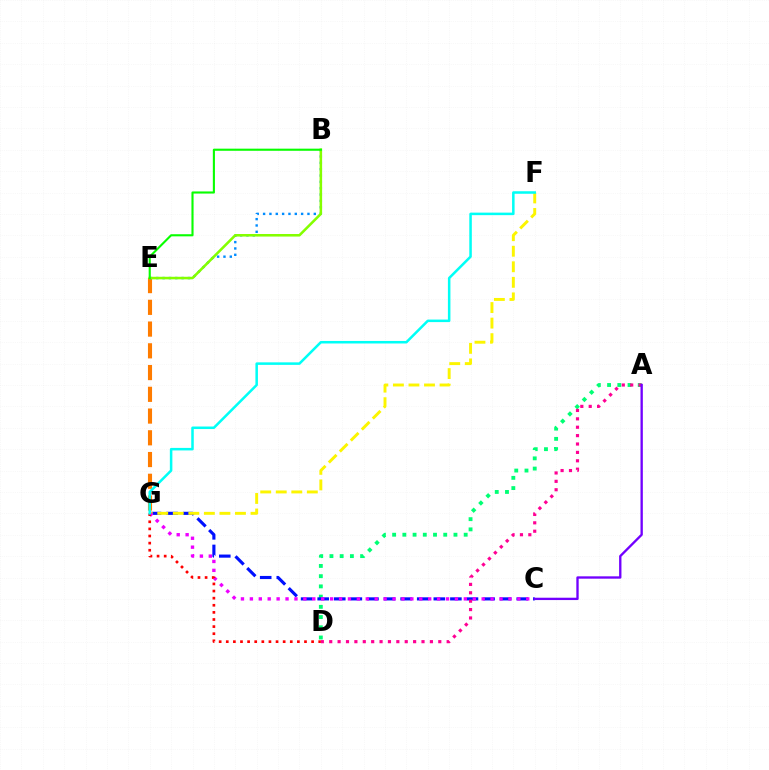{('E', 'G'): [{'color': '#ff7c00', 'line_style': 'dashed', 'thickness': 2.95}], ('A', 'D'): [{'color': '#00ff74', 'line_style': 'dotted', 'thickness': 2.78}, {'color': '#ff0094', 'line_style': 'dotted', 'thickness': 2.28}], ('C', 'G'): [{'color': '#0010ff', 'line_style': 'dashed', 'thickness': 2.25}, {'color': '#ee00ff', 'line_style': 'dotted', 'thickness': 2.42}], ('F', 'G'): [{'color': '#fcf500', 'line_style': 'dashed', 'thickness': 2.11}, {'color': '#00fff6', 'line_style': 'solid', 'thickness': 1.82}], ('B', 'E'): [{'color': '#008cff', 'line_style': 'dotted', 'thickness': 1.72}, {'color': '#84ff00', 'line_style': 'solid', 'thickness': 1.84}, {'color': '#08ff00', 'line_style': 'solid', 'thickness': 1.52}], ('D', 'G'): [{'color': '#ff0000', 'line_style': 'dotted', 'thickness': 1.93}], ('A', 'C'): [{'color': '#7200ff', 'line_style': 'solid', 'thickness': 1.69}]}